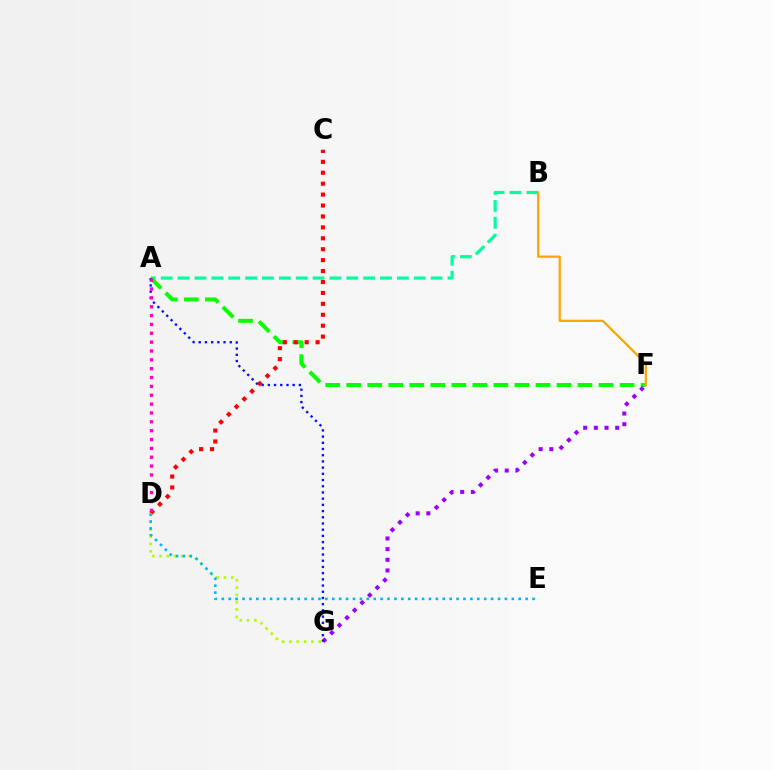{('A', 'B'): [{'color': '#00ff9d', 'line_style': 'dashed', 'thickness': 2.29}], ('A', 'F'): [{'color': '#08ff00', 'line_style': 'dashed', 'thickness': 2.86}], ('F', 'G'): [{'color': '#9b00ff', 'line_style': 'dotted', 'thickness': 2.9}], ('C', 'D'): [{'color': '#ff0000', 'line_style': 'dotted', 'thickness': 2.97}], ('A', 'G'): [{'color': '#0010ff', 'line_style': 'dotted', 'thickness': 1.69}], ('D', 'G'): [{'color': '#b3ff00', 'line_style': 'dotted', 'thickness': 1.99}], ('D', 'E'): [{'color': '#00b5ff', 'line_style': 'dotted', 'thickness': 1.88}], ('B', 'F'): [{'color': '#ffa500', 'line_style': 'solid', 'thickness': 1.61}], ('A', 'D'): [{'color': '#ff00bd', 'line_style': 'dotted', 'thickness': 2.41}]}